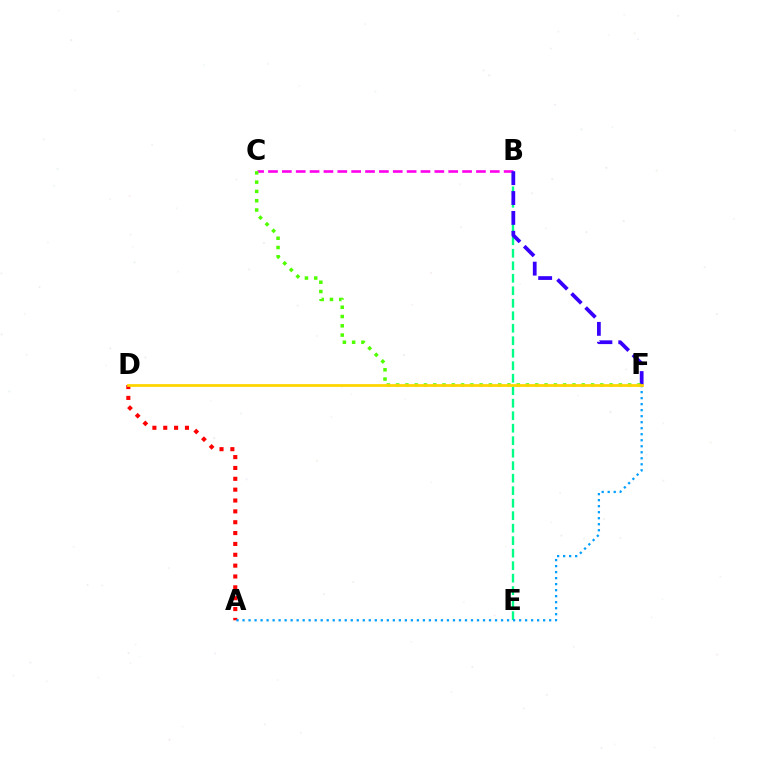{('B', 'E'): [{'color': '#00ff86', 'line_style': 'dashed', 'thickness': 1.7}], ('A', 'D'): [{'color': '#ff0000', 'line_style': 'dotted', 'thickness': 2.95}], ('B', 'C'): [{'color': '#ff00ed', 'line_style': 'dashed', 'thickness': 1.88}], ('A', 'F'): [{'color': '#009eff', 'line_style': 'dotted', 'thickness': 1.63}], ('B', 'F'): [{'color': '#3700ff', 'line_style': 'dashed', 'thickness': 2.7}], ('C', 'F'): [{'color': '#4fff00', 'line_style': 'dotted', 'thickness': 2.52}], ('D', 'F'): [{'color': '#ffd500', 'line_style': 'solid', 'thickness': 2.0}]}